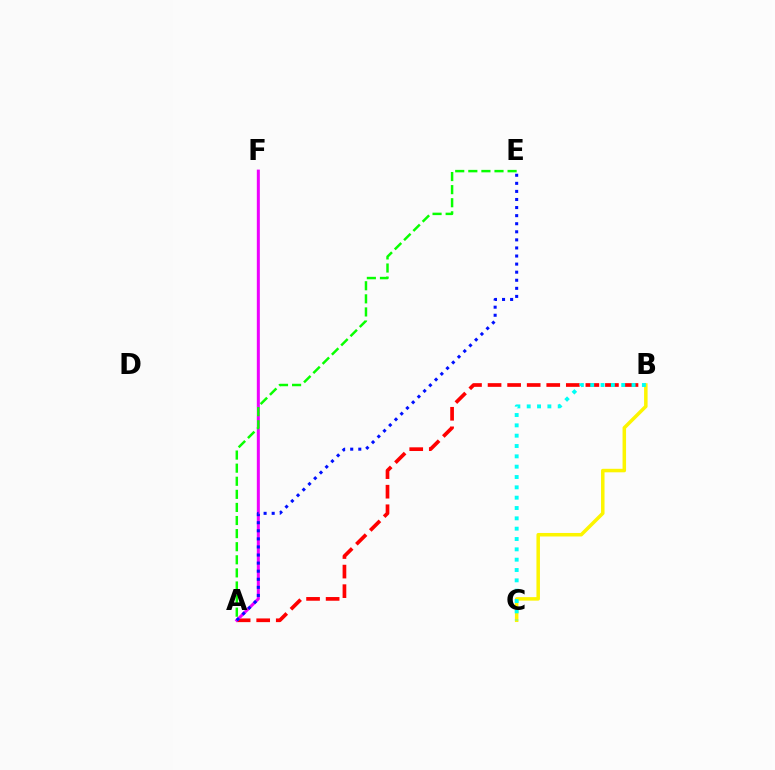{('A', 'B'): [{'color': '#ff0000', 'line_style': 'dashed', 'thickness': 2.66}], ('A', 'F'): [{'color': '#ee00ff', 'line_style': 'solid', 'thickness': 2.17}], ('B', 'C'): [{'color': '#fcf500', 'line_style': 'solid', 'thickness': 2.53}, {'color': '#00fff6', 'line_style': 'dotted', 'thickness': 2.81}], ('A', 'E'): [{'color': '#0010ff', 'line_style': 'dotted', 'thickness': 2.19}, {'color': '#08ff00', 'line_style': 'dashed', 'thickness': 1.78}]}